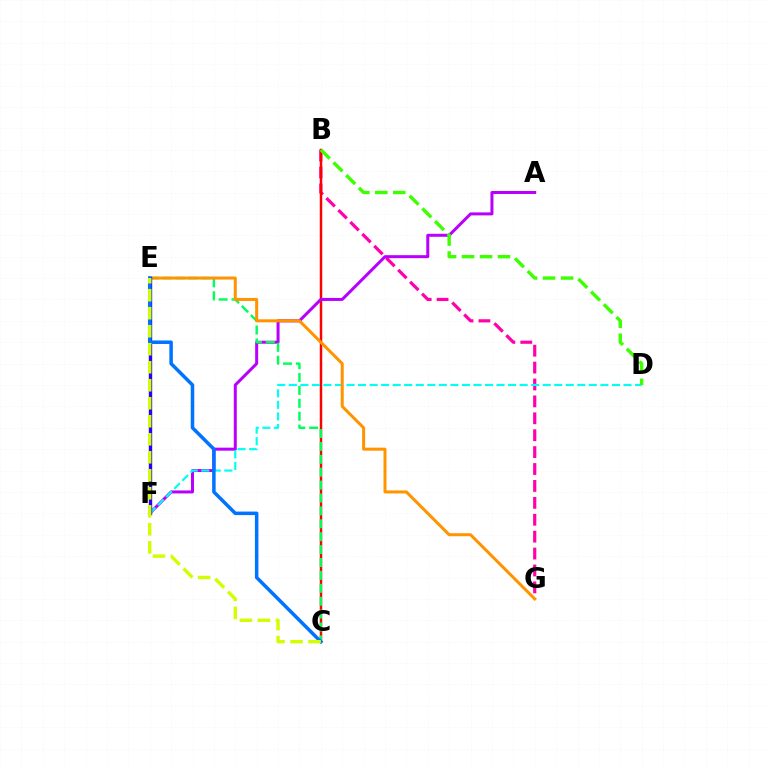{('B', 'G'): [{'color': '#ff00ac', 'line_style': 'dashed', 'thickness': 2.3}], ('B', 'C'): [{'color': '#ff0000', 'line_style': 'solid', 'thickness': 1.78}], ('A', 'F'): [{'color': '#b900ff', 'line_style': 'solid', 'thickness': 2.16}], ('C', 'E'): [{'color': '#00ff5c', 'line_style': 'dashed', 'thickness': 1.75}, {'color': '#0074ff', 'line_style': 'solid', 'thickness': 2.53}, {'color': '#d1ff00', 'line_style': 'dashed', 'thickness': 2.45}], ('D', 'F'): [{'color': '#00fff6', 'line_style': 'dashed', 'thickness': 1.57}], ('E', 'G'): [{'color': '#ff9400', 'line_style': 'solid', 'thickness': 2.17}], ('E', 'F'): [{'color': '#2500ff', 'line_style': 'solid', 'thickness': 2.44}], ('B', 'D'): [{'color': '#3dff00', 'line_style': 'dashed', 'thickness': 2.44}]}